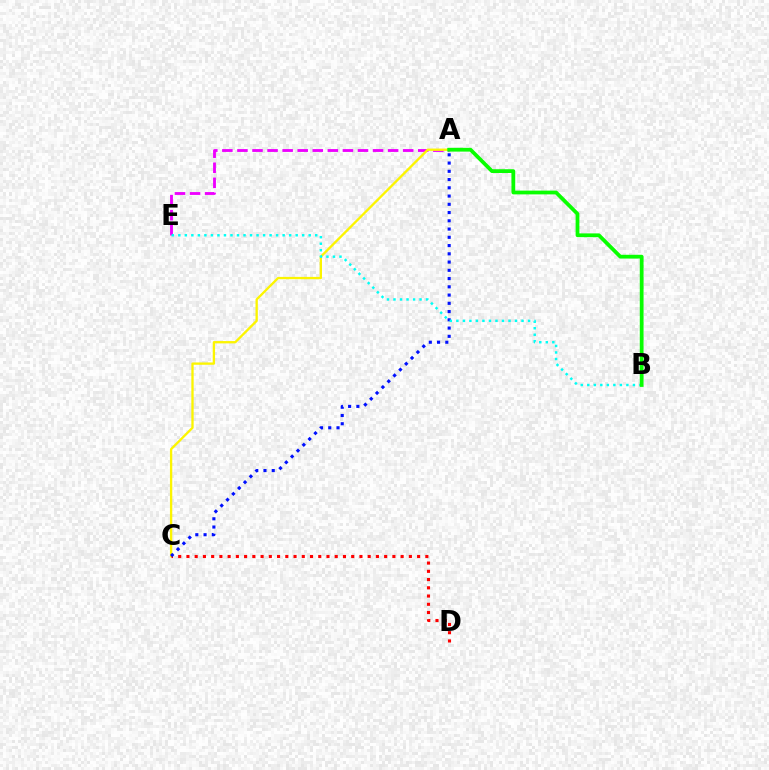{('A', 'E'): [{'color': '#ee00ff', 'line_style': 'dashed', 'thickness': 2.05}], ('A', 'C'): [{'color': '#fcf500', 'line_style': 'solid', 'thickness': 1.67}, {'color': '#0010ff', 'line_style': 'dotted', 'thickness': 2.24}], ('C', 'D'): [{'color': '#ff0000', 'line_style': 'dotted', 'thickness': 2.24}], ('B', 'E'): [{'color': '#00fff6', 'line_style': 'dotted', 'thickness': 1.77}], ('A', 'B'): [{'color': '#08ff00', 'line_style': 'solid', 'thickness': 2.71}]}